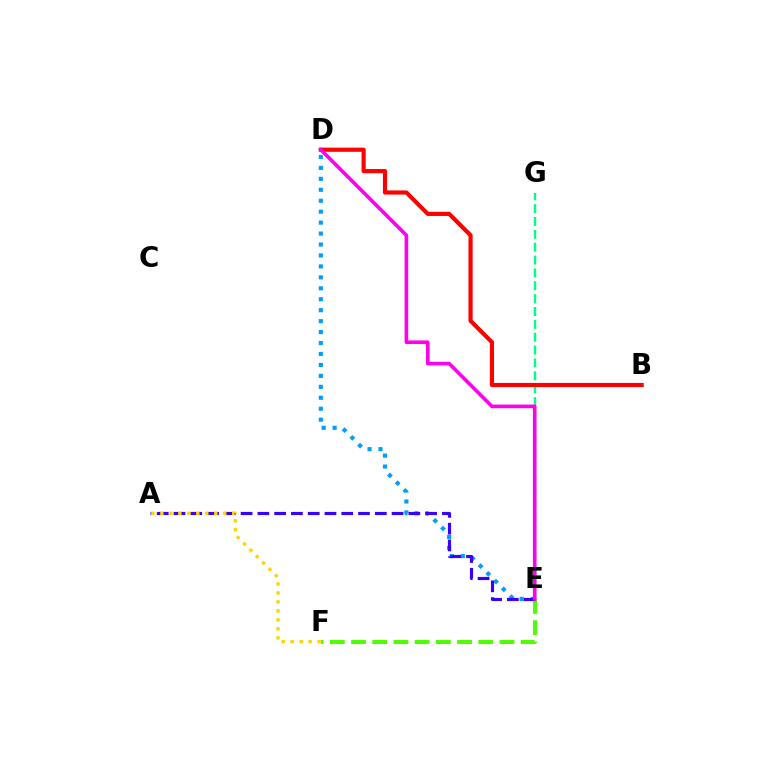{('E', 'F'): [{'color': '#4fff00', 'line_style': 'dashed', 'thickness': 2.88}], ('D', 'E'): [{'color': '#009eff', 'line_style': 'dotted', 'thickness': 2.97}, {'color': '#ff00ed', 'line_style': 'solid', 'thickness': 2.6}], ('E', 'G'): [{'color': '#00ff86', 'line_style': 'dashed', 'thickness': 1.75}], ('A', 'E'): [{'color': '#3700ff', 'line_style': 'dashed', 'thickness': 2.28}], ('B', 'D'): [{'color': '#ff0000', 'line_style': 'solid', 'thickness': 2.99}], ('A', 'F'): [{'color': '#ffd500', 'line_style': 'dotted', 'thickness': 2.44}]}